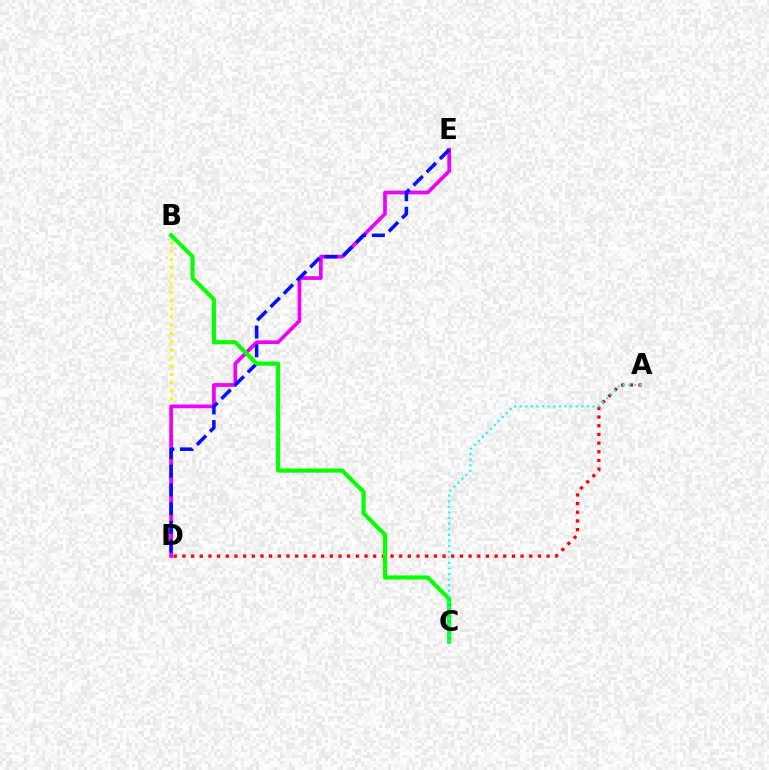{('B', 'D'): [{'color': '#fcf500', 'line_style': 'dotted', 'thickness': 2.23}], ('A', 'D'): [{'color': '#ff0000', 'line_style': 'dotted', 'thickness': 2.36}], ('D', 'E'): [{'color': '#ee00ff', 'line_style': 'solid', 'thickness': 2.68}, {'color': '#0010ff', 'line_style': 'dashed', 'thickness': 2.54}], ('B', 'C'): [{'color': '#08ff00', 'line_style': 'solid', 'thickness': 2.98}], ('A', 'C'): [{'color': '#00fff6', 'line_style': 'dotted', 'thickness': 1.52}]}